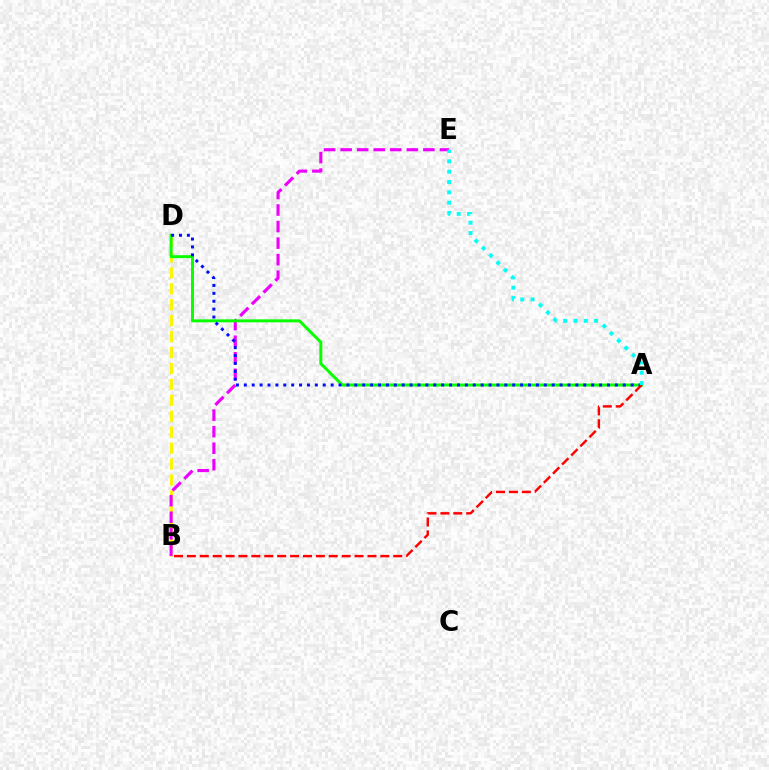{('B', 'D'): [{'color': '#fcf500', 'line_style': 'dashed', 'thickness': 2.16}], ('B', 'E'): [{'color': '#ee00ff', 'line_style': 'dashed', 'thickness': 2.25}], ('A', 'D'): [{'color': '#08ff00', 'line_style': 'solid', 'thickness': 2.13}, {'color': '#0010ff', 'line_style': 'dotted', 'thickness': 2.14}], ('A', 'B'): [{'color': '#ff0000', 'line_style': 'dashed', 'thickness': 1.75}], ('A', 'E'): [{'color': '#00fff6', 'line_style': 'dotted', 'thickness': 2.81}]}